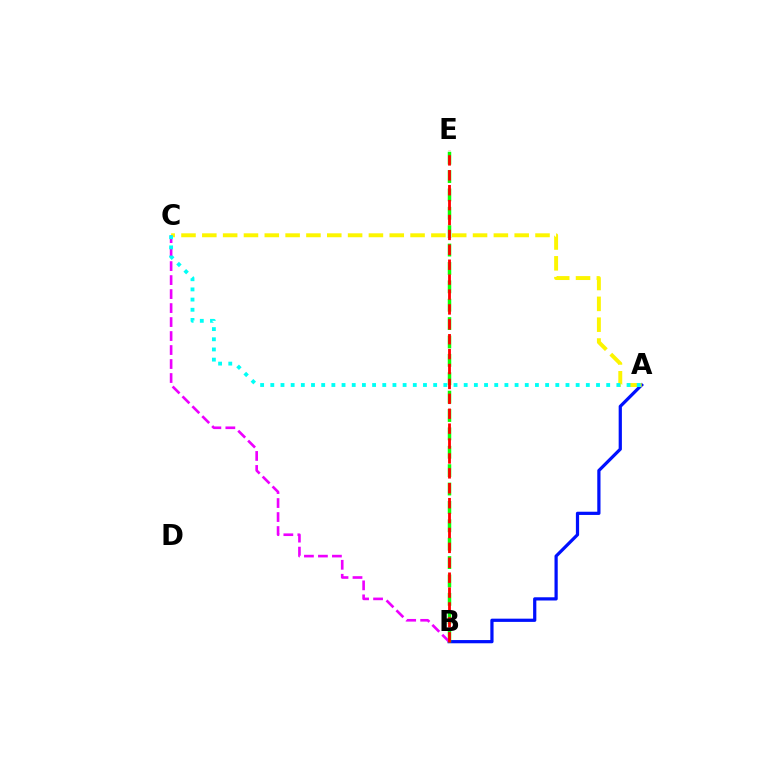{('A', 'B'): [{'color': '#0010ff', 'line_style': 'solid', 'thickness': 2.32}], ('B', 'E'): [{'color': '#08ff00', 'line_style': 'dashed', 'thickness': 2.5}, {'color': '#ff0000', 'line_style': 'dashed', 'thickness': 2.02}], ('A', 'C'): [{'color': '#fcf500', 'line_style': 'dashed', 'thickness': 2.83}, {'color': '#00fff6', 'line_style': 'dotted', 'thickness': 2.77}], ('B', 'C'): [{'color': '#ee00ff', 'line_style': 'dashed', 'thickness': 1.9}]}